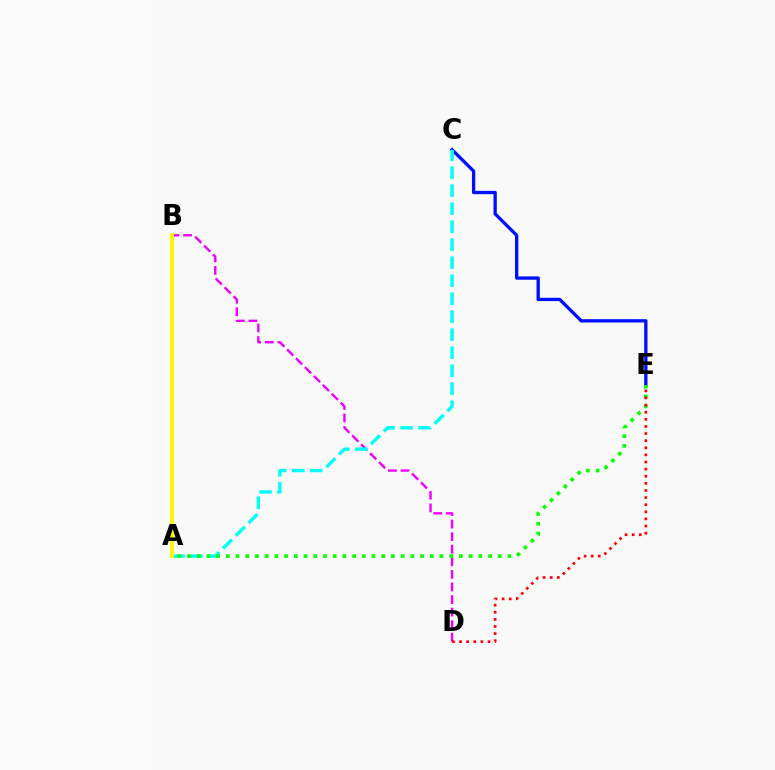{('B', 'D'): [{'color': '#ee00ff', 'line_style': 'dashed', 'thickness': 1.71}], ('C', 'E'): [{'color': '#0010ff', 'line_style': 'solid', 'thickness': 2.38}], ('A', 'C'): [{'color': '#00fff6', 'line_style': 'dashed', 'thickness': 2.45}], ('A', 'E'): [{'color': '#08ff00', 'line_style': 'dotted', 'thickness': 2.64}], ('D', 'E'): [{'color': '#ff0000', 'line_style': 'dotted', 'thickness': 1.93}], ('A', 'B'): [{'color': '#fcf500', 'line_style': 'solid', 'thickness': 2.83}]}